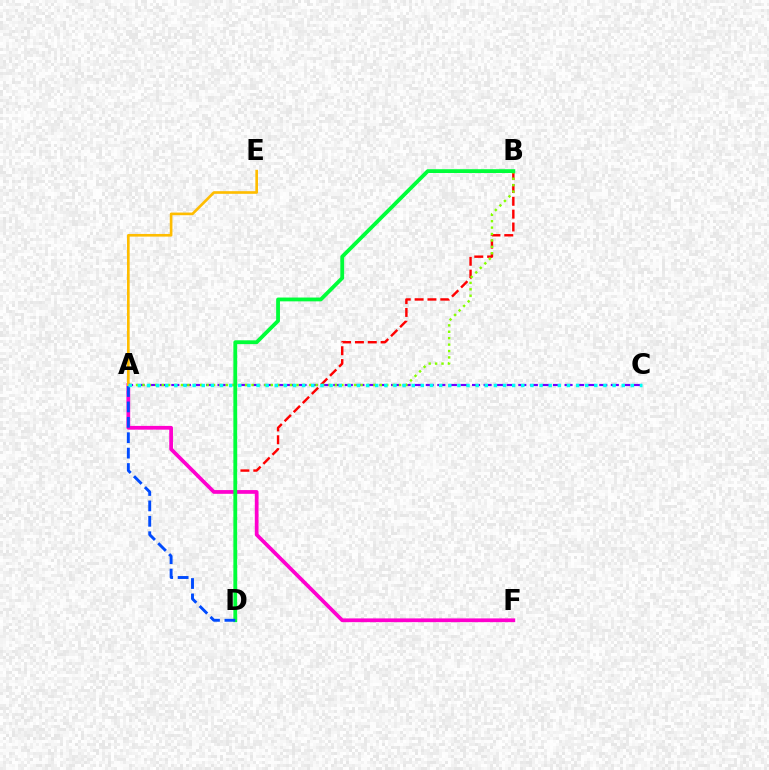{('A', 'C'): [{'color': '#7200ff', 'line_style': 'dashed', 'thickness': 1.57}, {'color': '#00fff6', 'line_style': 'dotted', 'thickness': 2.48}], ('A', 'F'): [{'color': '#ff00cf', 'line_style': 'solid', 'thickness': 2.69}], ('B', 'D'): [{'color': '#ff0000', 'line_style': 'dashed', 'thickness': 1.75}, {'color': '#00ff39', 'line_style': 'solid', 'thickness': 2.74}], ('A', 'B'): [{'color': '#84ff00', 'line_style': 'dotted', 'thickness': 1.74}], ('A', 'E'): [{'color': '#ffbd00', 'line_style': 'solid', 'thickness': 1.9}], ('A', 'D'): [{'color': '#004bff', 'line_style': 'dashed', 'thickness': 2.09}]}